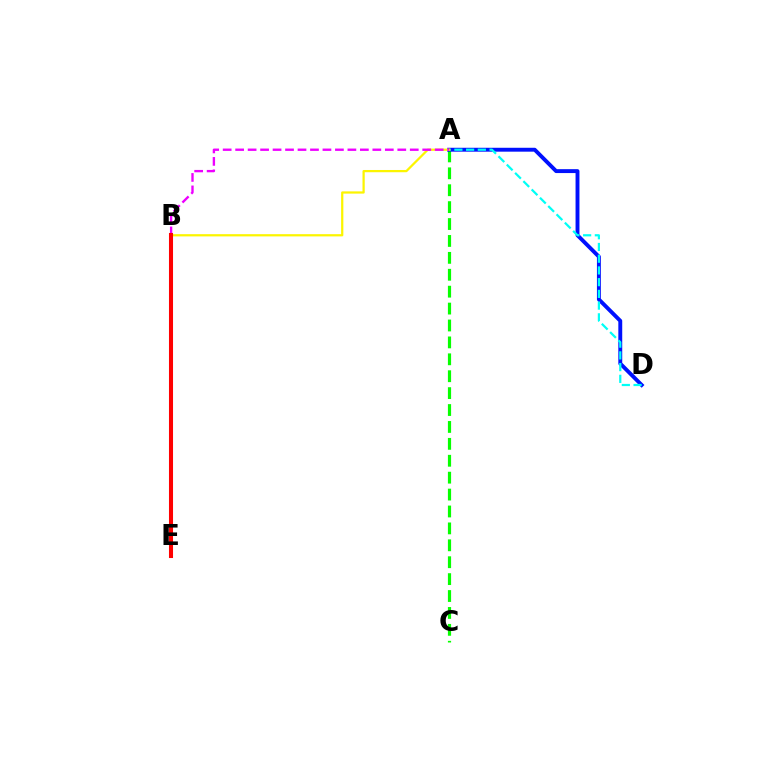{('A', 'C'): [{'color': '#08ff00', 'line_style': 'dashed', 'thickness': 2.3}], ('A', 'D'): [{'color': '#0010ff', 'line_style': 'solid', 'thickness': 2.81}, {'color': '#00fff6', 'line_style': 'dashed', 'thickness': 1.59}], ('A', 'B'): [{'color': '#fcf500', 'line_style': 'solid', 'thickness': 1.61}, {'color': '#ee00ff', 'line_style': 'dashed', 'thickness': 1.69}], ('B', 'E'): [{'color': '#ff0000', 'line_style': 'solid', 'thickness': 2.92}]}